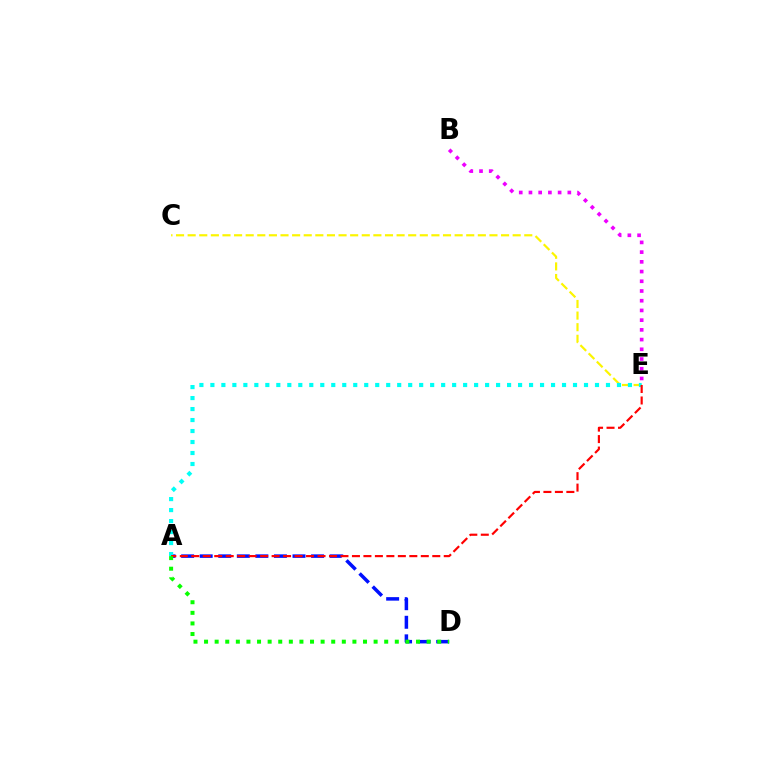{('B', 'E'): [{'color': '#ee00ff', 'line_style': 'dotted', 'thickness': 2.64}], ('A', 'D'): [{'color': '#0010ff', 'line_style': 'dashed', 'thickness': 2.52}, {'color': '#08ff00', 'line_style': 'dotted', 'thickness': 2.88}], ('C', 'E'): [{'color': '#fcf500', 'line_style': 'dashed', 'thickness': 1.58}], ('A', 'E'): [{'color': '#00fff6', 'line_style': 'dotted', 'thickness': 2.99}, {'color': '#ff0000', 'line_style': 'dashed', 'thickness': 1.56}]}